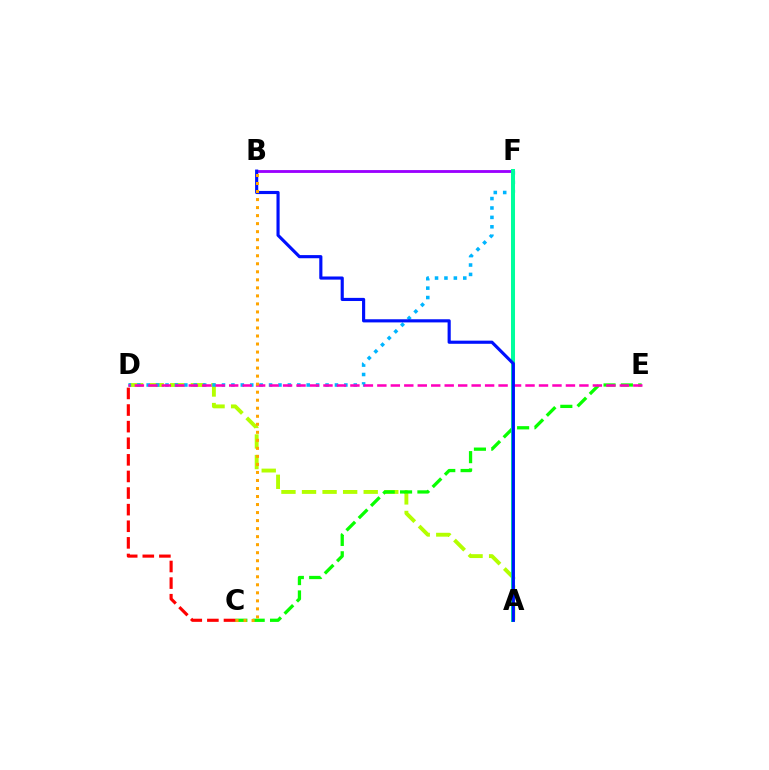{('A', 'D'): [{'color': '#b3ff00', 'line_style': 'dashed', 'thickness': 2.79}], ('C', 'E'): [{'color': '#08ff00', 'line_style': 'dashed', 'thickness': 2.36}], ('D', 'F'): [{'color': '#00b5ff', 'line_style': 'dotted', 'thickness': 2.56}], ('B', 'F'): [{'color': '#9b00ff', 'line_style': 'solid', 'thickness': 2.04}], ('A', 'F'): [{'color': '#00ff9d', 'line_style': 'solid', 'thickness': 2.89}], ('D', 'E'): [{'color': '#ff00bd', 'line_style': 'dashed', 'thickness': 1.83}], ('A', 'B'): [{'color': '#0010ff', 'line_style': 'solid', 'thickness': 2.26}], ('B', 'C'): [{'color': '#ffa500', 'line_style': 'dotted', 'thickness': 2.18}], ('C', 'D'): [{'color': '#ff0000', 'line_style': 'dashed', 'thickness': 2.26}]}